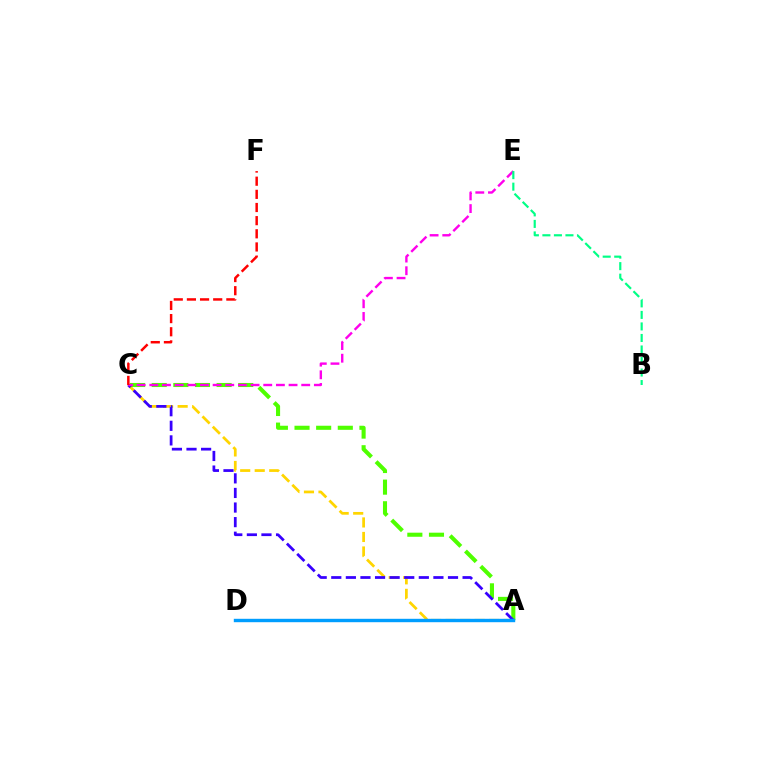{('A', 'C'): [{'color': '#ffd500', 'line_style': 'dashed', 'thickness': 1.97}, {'color': '#4fff00', 'line_style': 'dashed', 'thickness': 2.94}, {'color': '#3700ff', 'line_style': 'dashed', 'thickness': 1.98}], ('A', 'D'): [{'color': '#009eff', 'line_style': 'solid', 'thickness': 2.44}], ('C', 'E'): [{'color': '#ff00ed', 'line_style': 'dashed', 'thickness': 1.72}], ('B', 'E'): [{'color': '#00ff86', 'line_style': 'dashed', 'thickness': 1.57}], ('C', 'F'): [{'color': '#ff0000', 'line_style': 'dashed', 'thickness': 1.79}]}